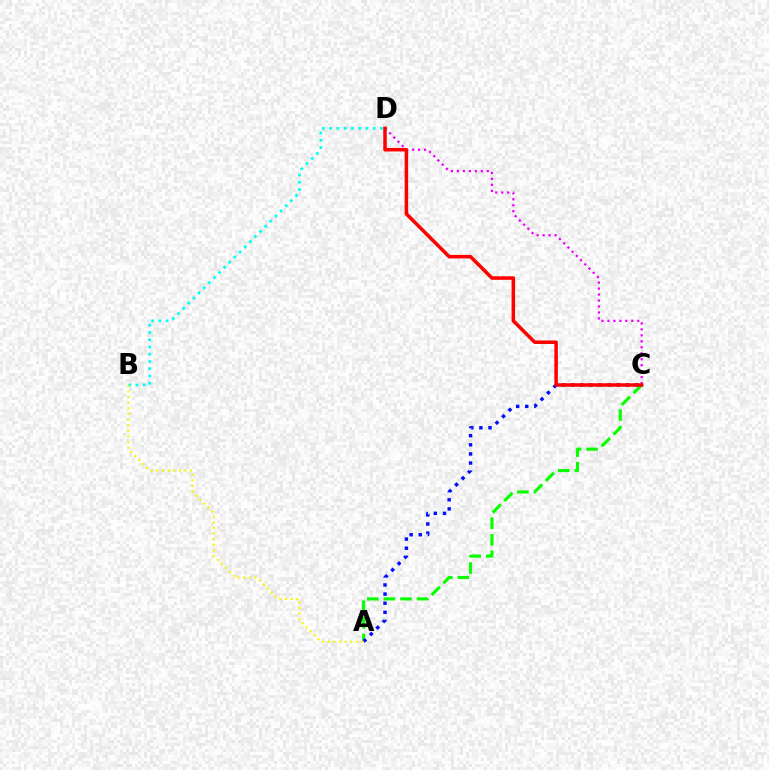{('A', 'C'): [{'color': '#08ff00', 'line_style': 'dashed', 'thickness': 2.25}, {'color': '#0010ff', 'line_style': 'dotted', 'thickness': 2.48}], ('B', 'D'): [{'color': '#00fff6', 'line_style': 'dotted', 'thickness': 1.97}], ('C', 'D'): [{'color': '#ee00ff', 'line_style': 'dotted', 'thickness': 1.62}, {'color': '#ff0000', 'line_style': 'solid', 'thickness': 2.53}], ('A', 'B'): [{'color': '#fcf500', 'line_style': 'dotted', 'thickness': 1.53}]}